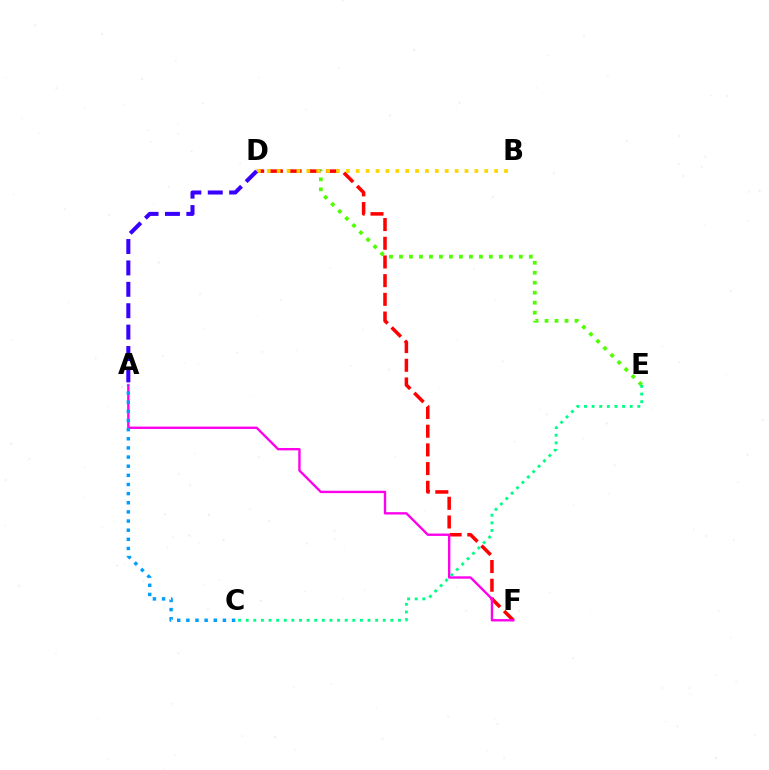{('D', 'E'): [{'color': '#4fff00', 'line_style': 'dotted', 'thickness': 2.71}], ('D', 'F'): [{'color': '#ff0000', 'line_style': 'dashed', 'thickness': 2.54}], ('A', 'F'): [{'color': '#ff00ed', 'line_style': 'solid', 'thickness': 1.71}], ('B', 'D'): [{'color': '#ffd500', 'line_style': 'dotted', 'thickness': 2.69}], ('C', 'E'): [{'color': '#00ff86', 'line_style': 'dotted', 'thickness': 2.07}], ('A', 'C'): [{'color': '#009eff', 'line_style': 'dotted', 'thickness': 2.48}], ('A', 'D'): [{'color': '#3700ff', 'line_style': 'dashed', 'thickness': 2.91}]}